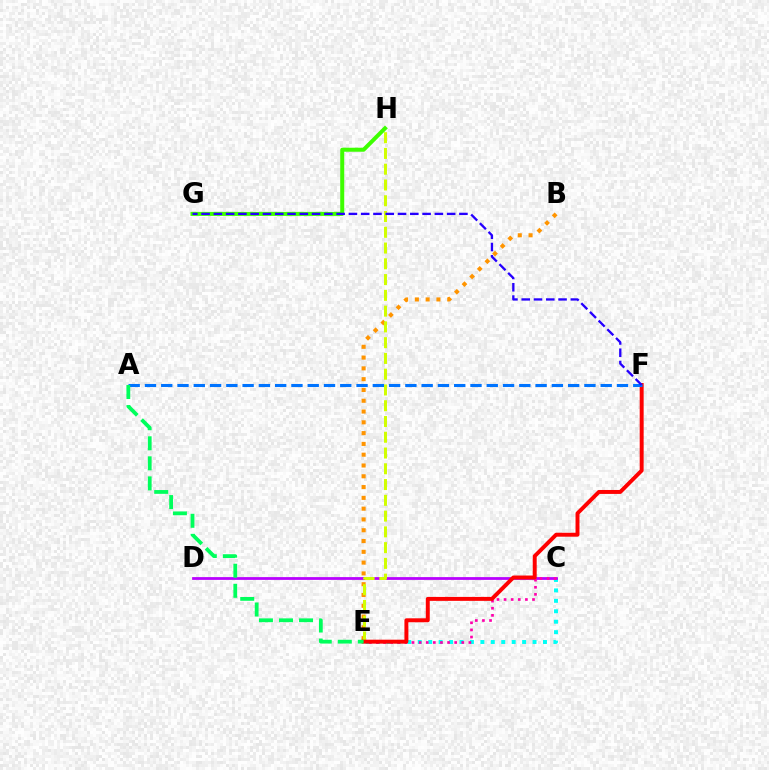{('C', 'E'): [{'color': '#00fff6', 'line_style': 'dotted', 'thickness': 2.84}, {'color': '#ff00ac', 'line_style': 'dotted', 'thickness': 1.93}], ('C', 'D'): [{'color': '#b900ff', 'line_style': 'solid', 'thickness': 2.0}], ('B', 'E'): [{'color': '#ff9400', 'line_style': 'dotted', 'thickness': 2.93}], ('G', 'H'): [{'color': '#3dff00', 'line_style': 'solid', 'thickness': 2.88}], ('E', 'H'): [{'color': '#d1ff00', 'line_style': 'dashed', 'thickness': 2.14}], ('E', 'F'): [{'color': '#ff0000', 'line_style': 'solid', 'thickness': 2.84}], ('A', 'F'): [{'color': '#0074ff', 'line_style': 'dashed', 'thickness': 2.21}], ('A', 'E'): [{'color': '#00ff5c', 'line_style': 'dashed', 'thickness': 2.72}], ('F', 'G'): [{'color': '#2500ff', 'line_style': 'dashed', 'thickness': 1.67}]}